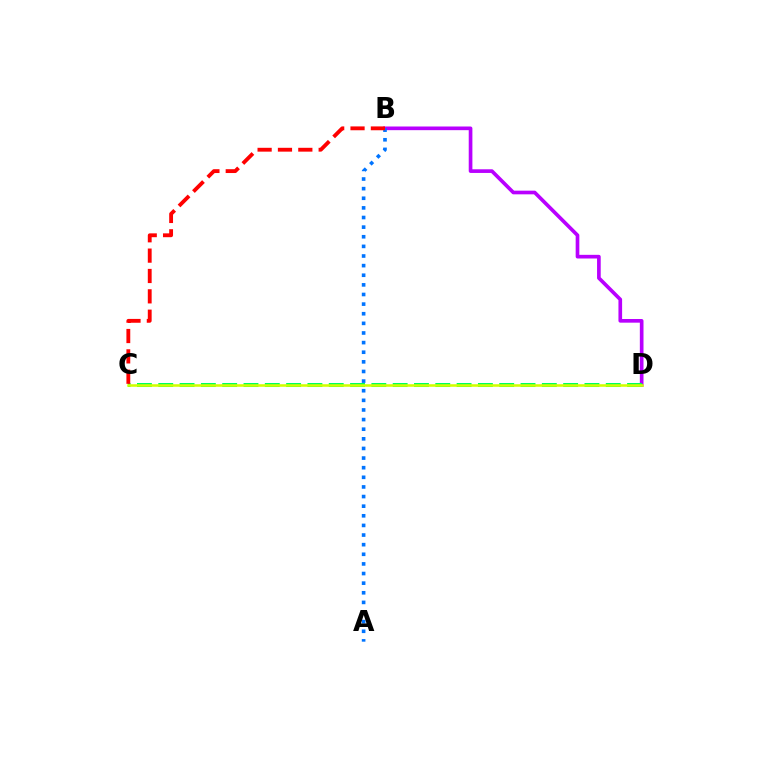{('B', 'D'): [{'color': '#b900ff', 'line_style': 'solid', 'thickness': 2.64}], ('C', 'D'): [{'color': '#00ff5c', 'line_style': 'dashed', 'thickness': 2.89}, {'color': '#d1ff00', 'line_style': 'solid', 'thickness': 1.84}], ('A', 'B'): [{'color': '#0074ff', 'line_style': 'dotted', 'thickness': 2.61}], ('B', 'C'): [{'color': '#ff0000', 'line_style': 'dashed', 'thickness': 2.77}]}